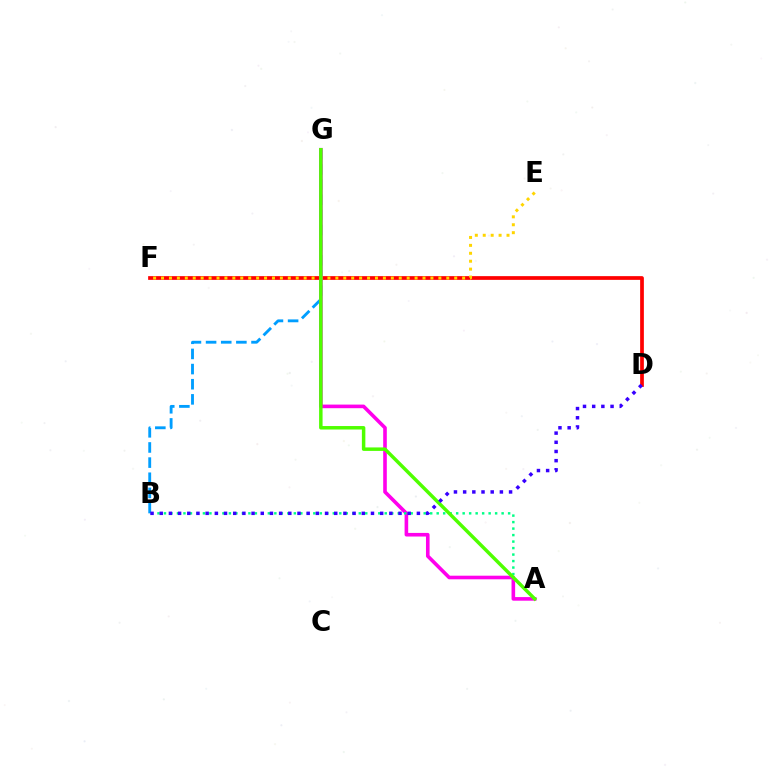{('D', 'F'): [{'color': '#ff0000', 'line_style': 'solid', 'thickness': 2.68}], ('B', 'G'): [{'color': '#009eff', 'line_style': 'dashed', 'thickness': 2.06}], ('A', 'G'): [{'color': '#ff00ed', 'line_style': 'solid', 'thickness': 2.6}, {'color': '#4fff00', 'line_style': 'solid', 'thickness': 2.5}], ('A', 'B'): [{'color': '#00ff86', 'line_style': 'dotted', 'thickness': 1.76}], ('E', 'F'): [{'color': '#ffd500', 'line_style': 'dotted', 'thickness': 2.15}], ('B', 'D'): [{'color': '#3700ff', 'line_style': 'dotted', 'thickness': 2.5}]}